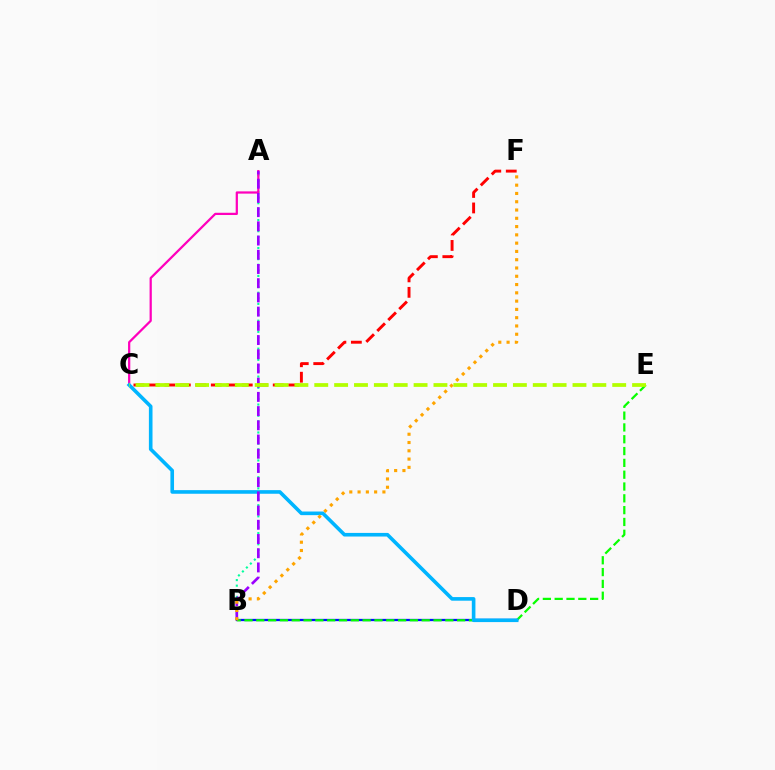{('A', 'B'): [{'color': '#00ff9d', 'line_style': 'dotted', 'thickness': 1.52}, {'color': '#9b00ff', 'line_style': 'dashed', 'thickness': 1.93}], ('B', 'D'): [{'color': '#0010ff', 'line_style': 'solid', 'thickness': 1.64}], ('A', 'C'): [{'color': '#ff00bd', 'line_style': 'solid', 'thickness': 1.61}], ('B', 'E'): [{'color': '#08ff00', 'line_style': 'dashed', 'thickness': 1.61}], ('C', 'D'): [{'color': '#00b5ff', 'line_style': 'solid', 'thickness': 2.61}], ('B', 'F'): [{'color': '#ffa500', 'line_style': 'dotted', 'thickness': 2.25}], ('C', 'F'): [{'color': '#ff0000', 'line_style': 'dashed', 'thickness': 2.1}], ('C', 'E'): [{'color': '#b3ff00', 'line_style': 'dashed', 'thickness': 2.7}]}